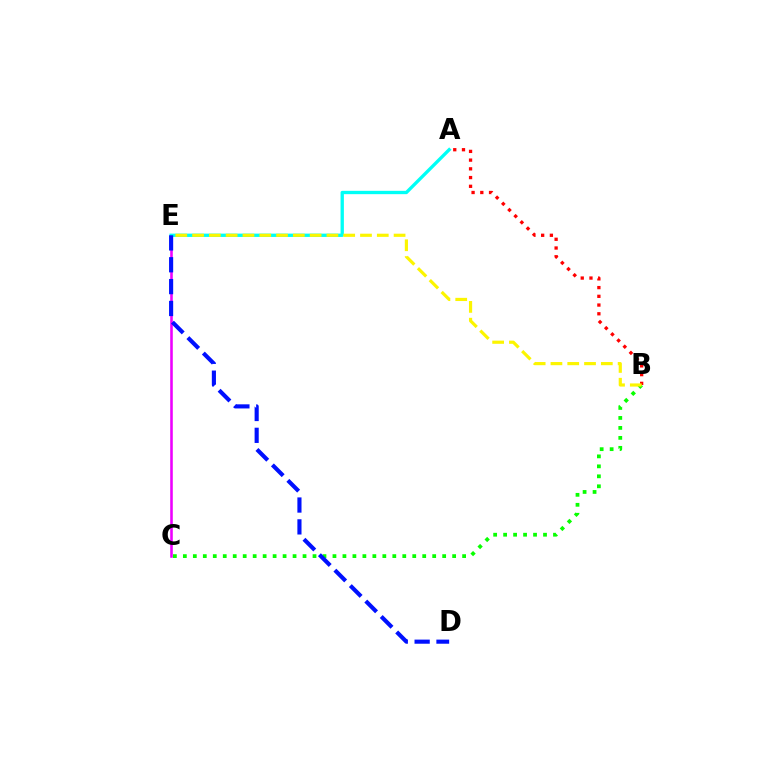{('C', 'E'): [{'color': '#ee00ff', 'line_style': 'solid', 'thickness': 1.85}], ('A', 'B'): [{'color': '#ff0000', 'line_style': 'dotted', 'thickness': 2.37}], ('B', 'C'): [{'color': '#08ff00', 'line_style': 'dotted', 'thickness': 2.71}], ('A', 'E'): [{'color': '#00fff6', 'line_style': 'solid', 'thickness': 2.39}], ('D', 'E'): [{'color': '#0010ff', 'line_style': 'dashed', 'thickness': 2.97}], ('B', 'E'): [{'color': '#fcf500', 'line_style': 'dashed', 'thickness': 2.28}]}